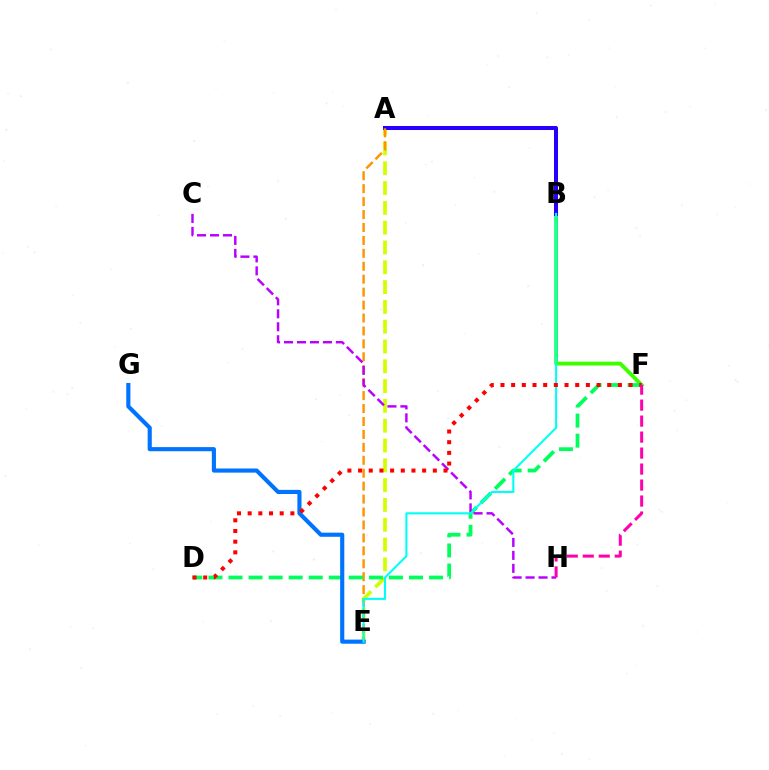{('B', 'F'): [{'color': '#3dff00', 'line_style': 'solid', 'thickness': 2.78}], ('A', 'E'): [{'color': '#d1ff00', 'line_style': 'dashed', 'thickness': 2.69}, {'color': '#ff9400', 'line_style': 'dashed', 'thickness': 1.76}], ('A', 'B'): [{'color': '#2500ff', 'line_style': 'solid', 'thickness': 2.89}], ('D', 'F'): [{'color': '#00ff5c', 'line_style': 'dashed', 'thickness': 2.72}, {'color': '#ff0000', 'line_style': 'dotted', 'thickness': 2.9}], ('E', 'G'): [{'color': '#0074ff', 'line_style': 'solid', 'thickness': 2.97}], ('C', 'H'): [{'color': '#b900ff', 'line_style': 'dashed', 'thickness': 1.76}], ('B', 'E'): [{'color': '#00fff6', 'line_style': 'solid', 'thickness': 1.51}], ('F', 'H'): [{'color': '#ff00ac', 'line_style': 'dashed', 'thickness': 2.17}]}